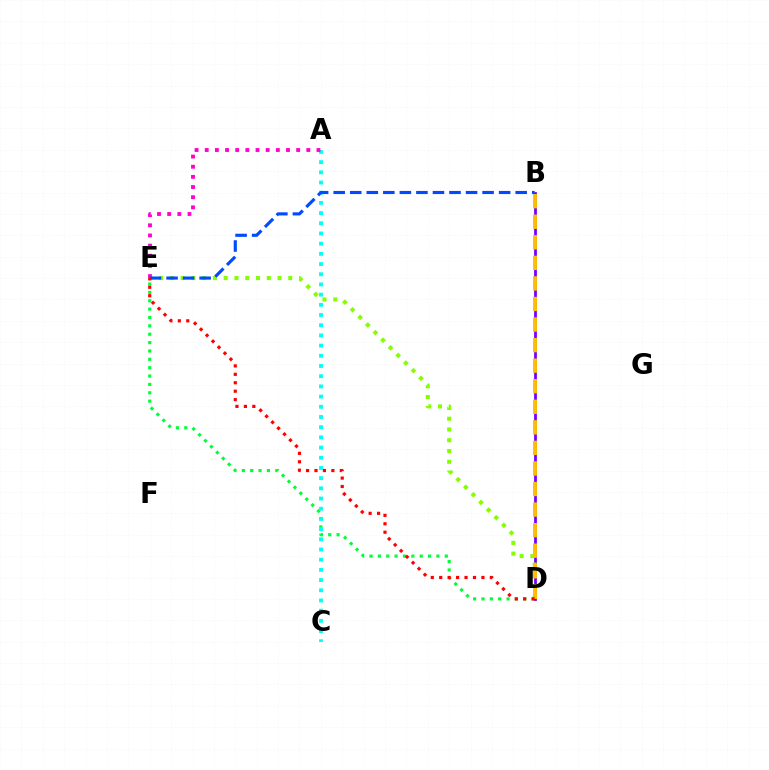{('D', 'E'): [{'color': '#00ff39', 'line_style': 'dotted', 'thickness': 2.27}, {'color': '#84ff00', 'line_style': 'dotted', 'thickness': 2.93}, {'color': '#ff0000', 'line_style': 'dotted', 'thickness': 2.29}], ('B', 'D'): [{'color': '#7200ff', 'line_style': 'solid', 'thickness': 1.99}, {'color': '#ffbd00', 'line_style': 'dashed', 'thickness': 2.79}], ('A', 'C'): [{'color': '#00fff6', 'line_style': 'dotted', 'thickness': 2.77}], ('A', 'E'): [{'color': '#ff00cf', 'line_style': 'dotted', 'thickness': 2.76}], ('B', 'E'): [{'color': '#004bff', 'line_style': 'dashed', 'thickness': 2.25}]}